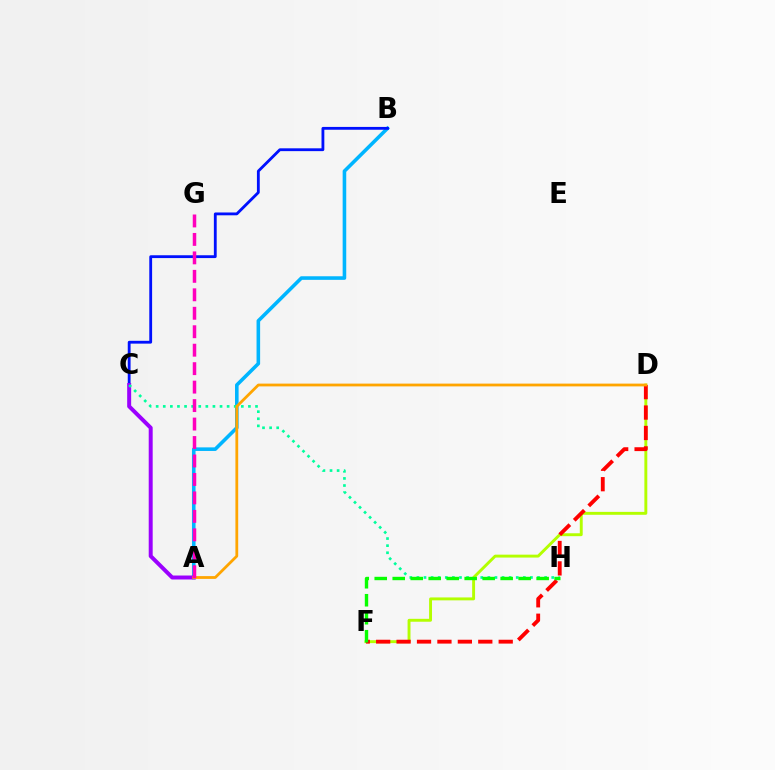{('A', 'B'): [{'color': '#00b5ff', 'line_style': 'solid', 'thickness': 2.58}], ('B', 'C'): [{'color': '#0010ff', 'line_style': 'solid', 'thickness': 2.03}], ('A', 'C'): [{'color': '#9b00ff', 'line_style': 'solid', 'thickness': 2.86}], ('C', 'H'): [{'color': '#00ff9d', 'line_style': 'dotted', 'thickness': 1.93}], ('D', 'F'): [{'color': '#b3ff00', 'line_style': 'solid', 'thickness': 2.1}, {'color': '#ff0000', 'line_style': 'dashed', 'thickness': 2.77}], ('A', 'D'): [{'color': '#ffa500', 'line_style': 'solid', 'thickness': 2.01}], ('F', 'H'): [{'color': '#08ff00', 'line_style': 'dashed', 'thickness': 2.44}], ('A', 'G'): [{'color': '#ff00bd', 'line_style': 'dashed', 'thickness': 2.51}]}